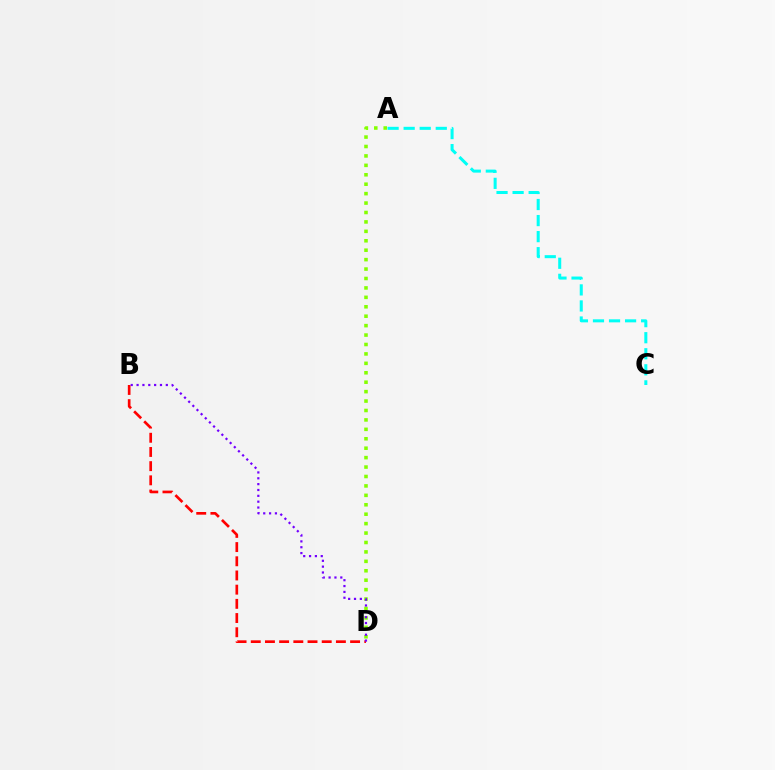{('A', 'C'): [{'color': '#00fff6', 'line_style': 'dashed', 'thickness': 2.18}], ('B', 'D'): [{'color': '#ff0000', 'line_style': 'dashed', 'thickness': 1.93}, {'color': '#7200ff', 'line_style': 'dotted', 'thickness': 1.59}], ('A', 'D'): [{'color': '#84ff00', 'line_style': 'dotted', 'thickness': 2.56}]}